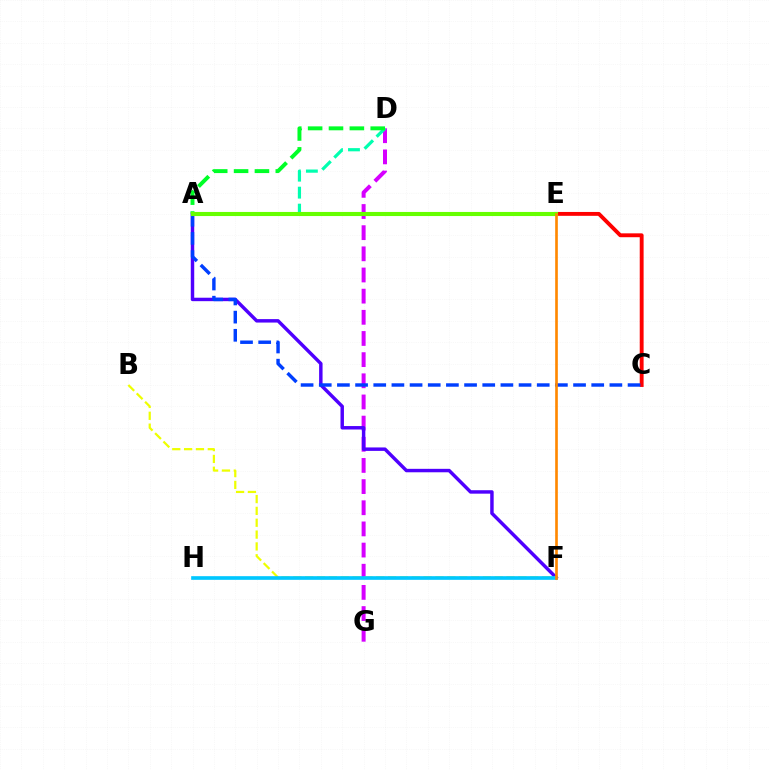{('D', 'G'): [{'color': '#d600ff', 'line_style': 'dashed', 'thickness': 2.87}], ('A', 'F'): [{'color': '#4f00ff', 'line_style': 'solid', 'thickness': 2.48}], ('C', 'E'): [{'color': '#ff0000', 'line_style': 'solid', 'thickness': 2.79}], ('A', 'E'): [{'color': '#ff00a0', 'line_style': 'solid', 'thickness': 2.64}, {'color': '#66ff00', 'line_style': 'solid', 'thickness': 2.95}], ('B', 'F'): [{'color': '#eeff00', 'line_style': 'dashed', 'thickness': 1.61}], ('A', 'D'): [{'color': '#00ffaf', 'line_style': 'dashed', 'thickness': 2.31}, {'color': '#00ff27', 'line_style': 'dashed', 'thickness': 2.83}], ('F', 'H'): [{'color': '#00c7ff', 'line_style': 'solid', 'thickness': 2.63}], ('A', 'C'): [{'color': '#003fff', 'line_style': 'dashed', 'thickness': 2.47}], ('E', 'F'): [{'color': '#ff8800', 'line_style': 'solid', 'thickness': 1.91}]}